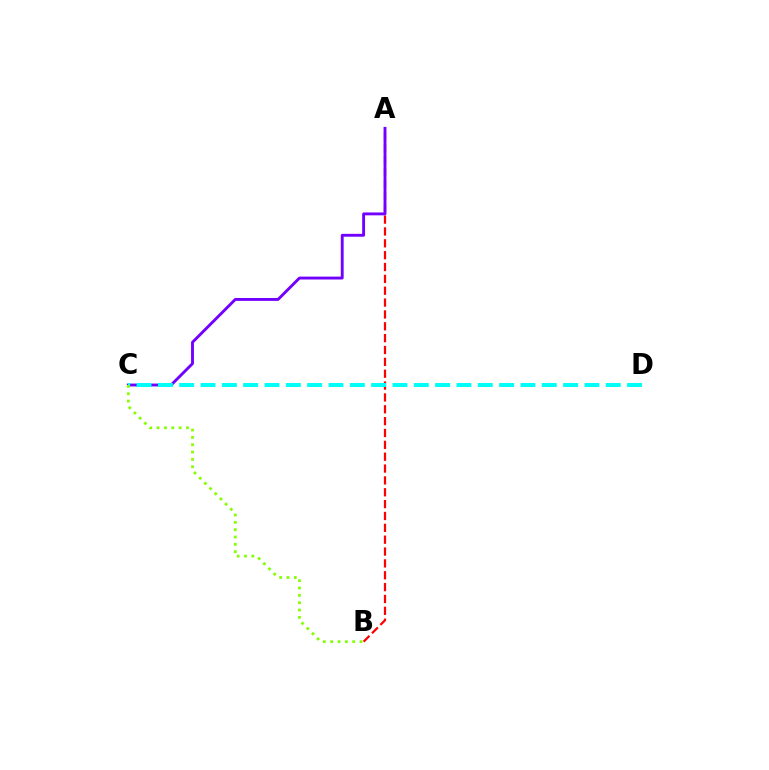{('A', 'B'): [{'color': '#ff0000', 'line_style': 'dashed', 'thickness': 1.61}], ('A', 'C'): [{'color': '#7200ff', 'line_style': 'solid', 'thickness': 2.07}], ('C', 'D'): [{'color': '#00fff6', 'line_style': 'dashed', 'thickness': 2.9}], ('B', 'C'): [{'color': '#84ff00', 'line_style': 'dotted', 'thickness': 1.99}]}